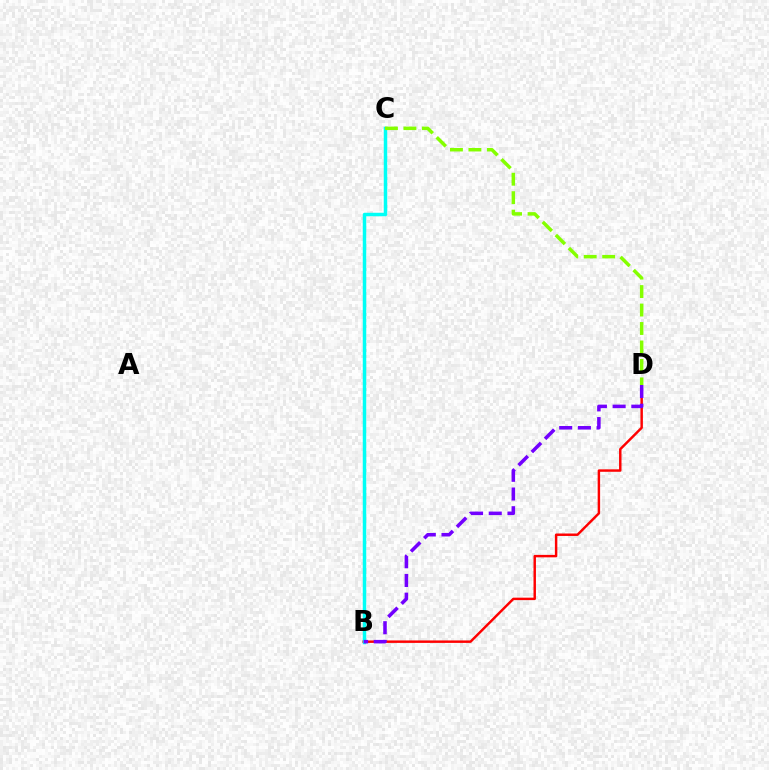{('B', 'D'): [{'color': '#ff0000', 'line_style': 'solid', 'thickness': 1.76}, {'color': '#7200ff', 'line_style': 'dashed', 'thickness': 2.54}], ('B', 'C'): [{'color': '#00fff6', 'line_style': 'solid', 'thickness': 2.5}], ('C', 'D'): [{'color': '#84ff00', 'line_style': 'dashed', 'thickness': 2.51}]}